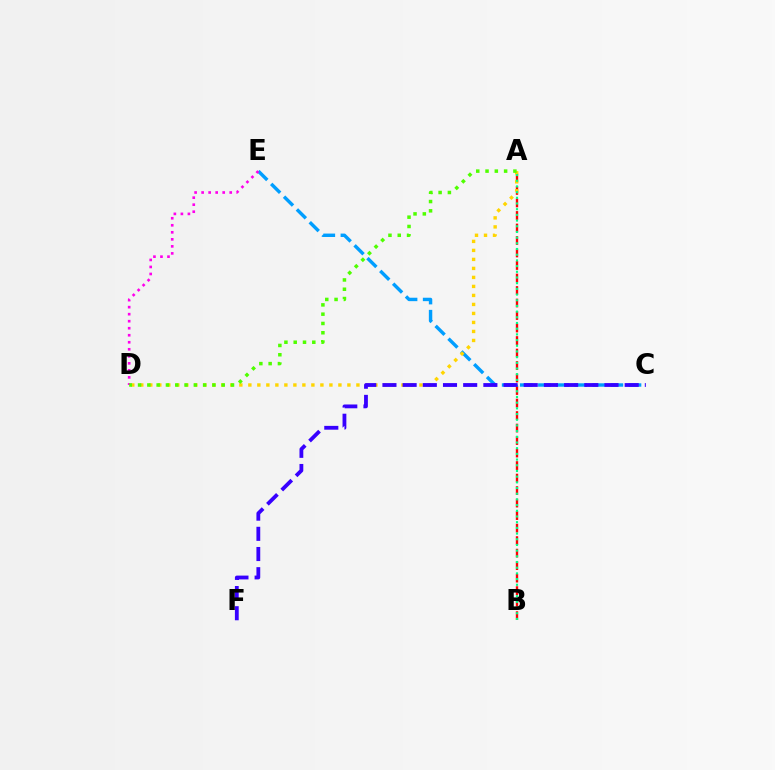{('A', 'B'): [{'color': '#ff0000', 'line_style': 'dashed', 'thickness': 1.7}, {'color': '#00ff86', 'line_style': 'dotted', 'thickness': 1.55}], ('C', 'E'): [{'color': '#009eff', 'line_style': 'dashed', 'thickness': 2.46}], ('D', 'E'): [{'color': '#ff00ed', 'line_style': 'dotted', 'thickness': 1.91}], ('A', 'D'): [{'color': '#ffd500', 'line_style': 'dotted', 'thickness': 2.45}, {'color': '#4fff00', 'line_style': 'dotted', 'thickness': 2.52}], ('C', 'F'): [{'color': '#3700ff', 'line_style': 'dashed', 'thickness': 2.74}]}